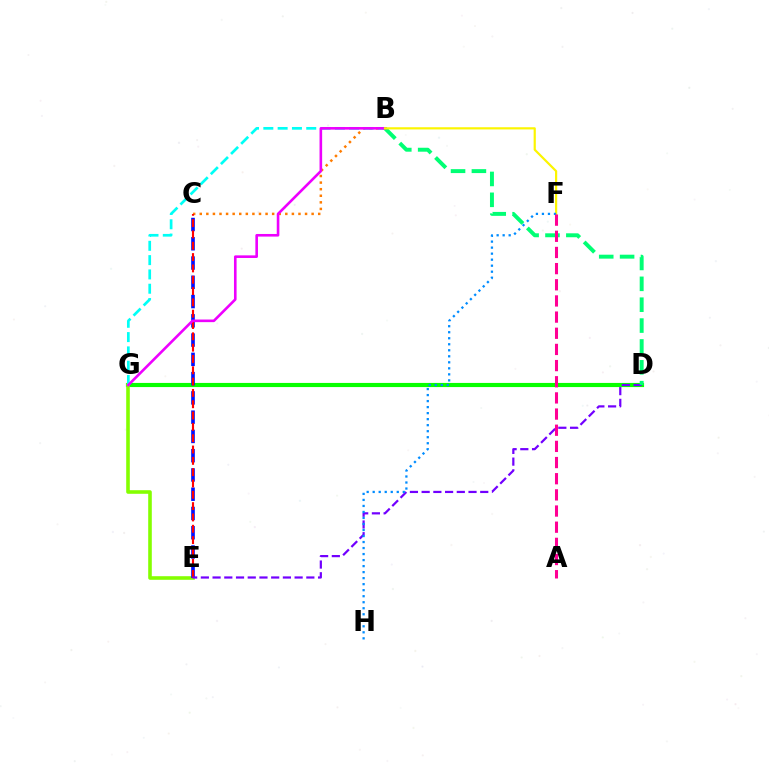{('D', 'G'): [{'color': '#08ff00', 'line_style': 'solid', 'thickness': 2.98}], ('B', 'C'): [{'color': '#ff7c00', 'line_style': 'dotted', 'thickness': 1.79}], ('E', 'G'): [{'color': '#84ff00', 'line_style': 'solid', 'thickness': 2.59}], ('C', 'E'): [{'color': '#0010ff', 'line_style': 'dashed', 'thickness': 2.62}, {'color': '#ff0000', 'line_style': 'dashed', 'thickness': 1.54}], ('D', 'E'): [{'color': '#7200ff', 'line_style': 'dashed', 'thickness': 1.59}], ('B', 'G'): [{'color': '#00fff6', 'line_style': 'dashed', 'thickness': 1.94}, {'color': '#ee00ff', 'line_style': 'solid', 'thickness': 1.88}], ('B', 'D'): [{'color': '#00ff74', 'line_style': 'dashed', 'thickness': 2.83}], ('B', 'F'): [{'color': '#fcf500', 'line_style': 'solid', 'thickness': 1.57}], ('F', 'H'): [{'color': '#008cff', 'line_style': 'dotted', 'thickness': 1.64}], ('A', 'F'): [{'color': '#ff0094', 'line_style': 'dashed', 'thickness': 2.2}]}